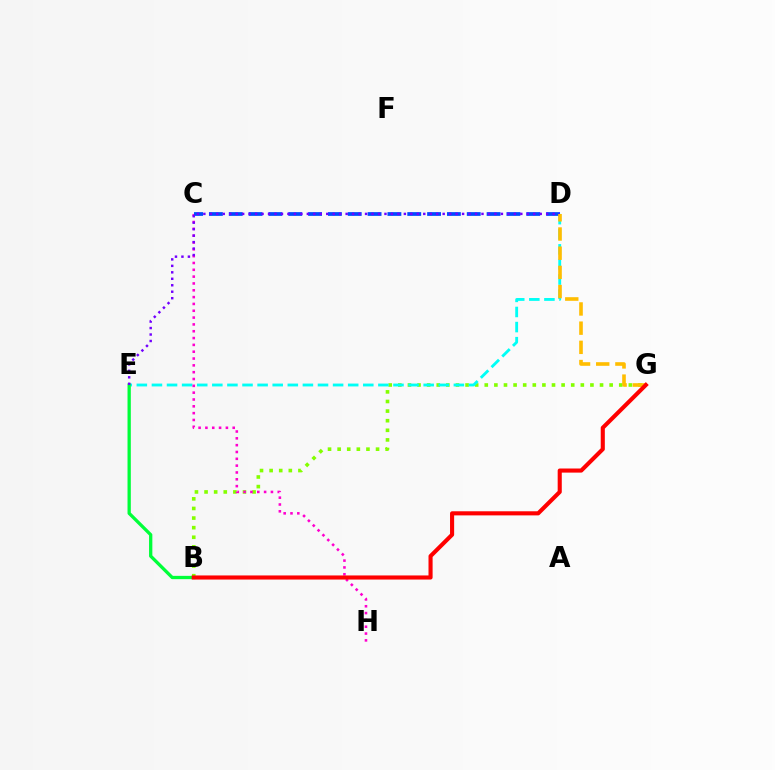{('B', 'G'): [{'color': '#84ff00', 'line_style': 'dotted', 'thickness': 2.61}, {'color': '#ff0000', 'line_style': 'solid', 'thickness': 2.95}], ('D', 'E'): [{'color': '#00fff6', 'line_style': 'dashed', 'thickness': 2.05}, {'color': '#7200ff', 'line_style': 'dotted', 'thickness': 1.76}], ('C', 'H'): [{'color': '#ff00cf', 'line_style': 'dotted', 'thickness': 1.85}], ('C', 'D'): [{'color': '#004bff', 'line_style': 'dashed', 'thickness': 2.69}], ('B', 'E'): [{'color': '#00ff39', 'line_style': 'solid', 'thickness': 2.37}], ('D', 'G'): [{'color': '#ffbd00', 'line_style': 'dashed', 'thickness': 2.61}]}